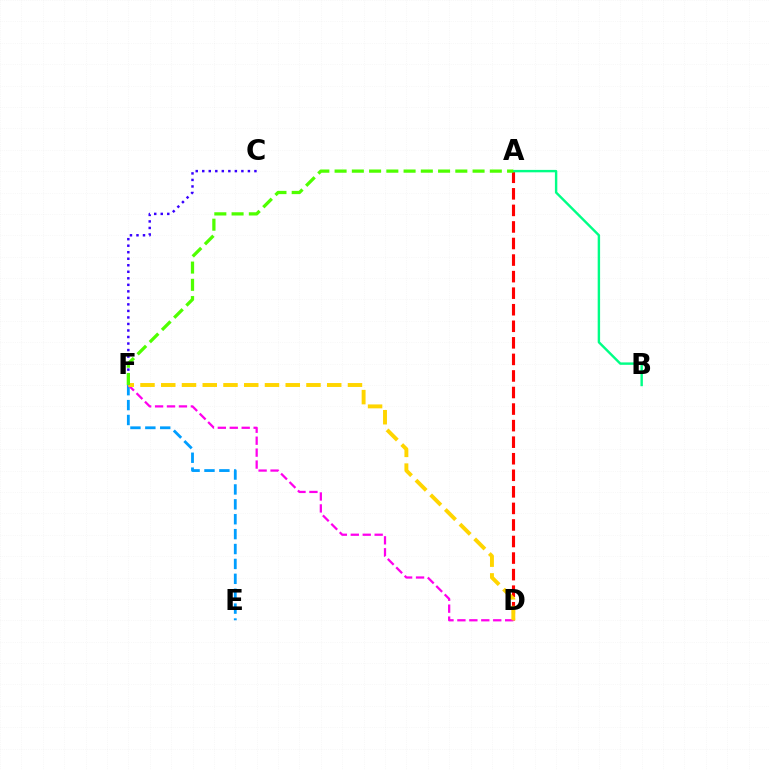{('A', 'D'): [{'color': '#ff0000', 'line_style': 'dashed', 'thickness': 2.25}], ('E', 'F'): [{'color': '#009eff', 'line_style': 'dashed', 'thickness': 2.02}], ('A', 'B'): [{'color': '#00ff86', 'line_style': 'solid', 'thickness': 1.74}], ('D', 'F'): [{'color': '#ff00ed', 'line_style': 'dashed', 'thickness': 1.62}, {'color': '#ffd500', 'line_style': 'dashed', 'thickness': 2.82}], ('C', 'F'): [{'color': '#3700ff', 'line_style': 'dotted', 'thickness': 1.77}], ('A', 'F'): [{'color': '#4fff00', 'line_style': 'dashed', 'thickness': 2.34}]}